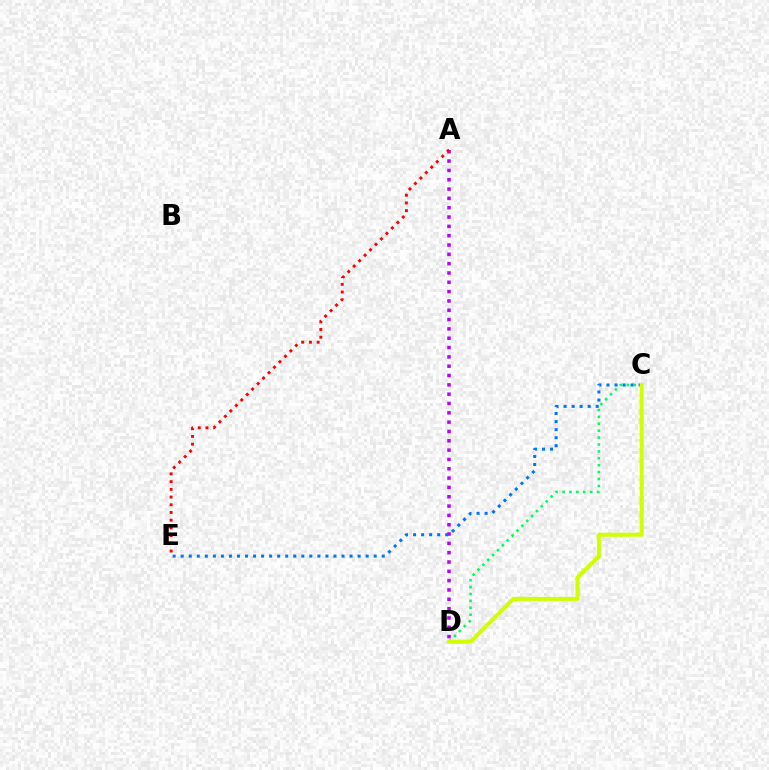{('C', 'E'): [{'color': '#0074ff', 'line_style': 'dotted', 'thickness': 2.18}], ('C', 'D'): [{'color': '#00ff5c', 'line_style': 'dotted', 'thickness': 1.88}, {'color': '#d1ff00', 'line_style': 'solid', 'thickness': 2.89}], ('A', 'D'): [{'color': '#b900ff', 'line_style': 'dotted', 'thickness': 2.53}], ('A', 'E'): [{'color': '#ff0000', 'line_style': 'dotted', 'thickness': 2.1}]}